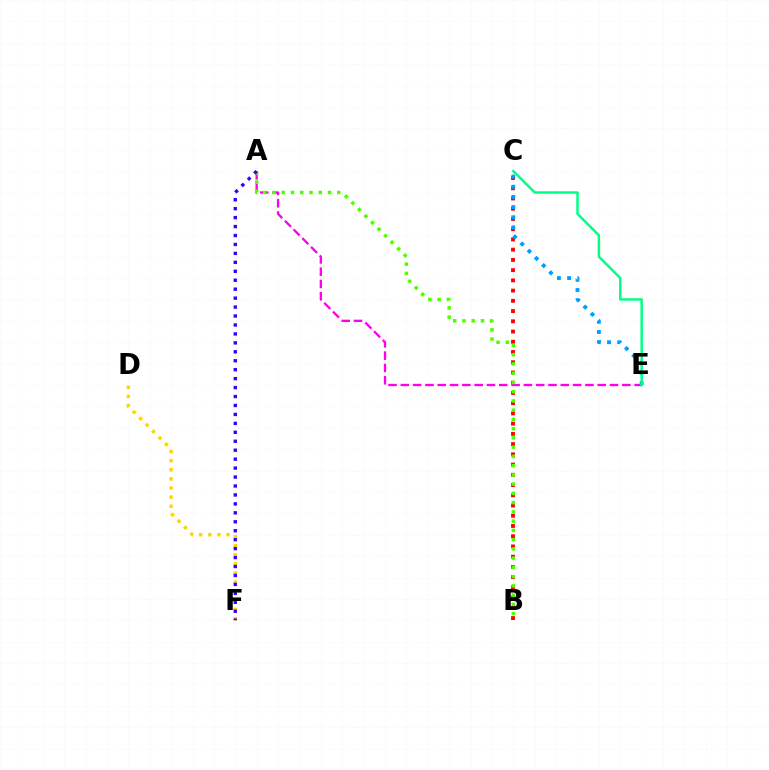{('B', 'C'): [{'color': '#ff0000', 'line_style': 'dotted', 'thickness': 2.78}], ('A', 'E'): [{'color': '#ff00ed', 'line_style': 'dashed', 'thickness': 1.67}], ('A', 'B'): [{'color': '#4fff00', 'line_style': 'dotted', 'thickness': 2.51}], ('C', 'E'): [{'color': '#009eff', 'line_style': 'dotted', 'thickness': 2.76}, {'color': '#00ff86', 'line_style': 'solid', 'thickness': 1.79}], ('D', 'F'): [{'color': '#ffd500', 'line_style': 'dotted', 'thickness': 2.47}], ('A', 'F'): [{'color': '#3700ff', 'line_style': 'dotted', 'thickness': 2.43}]}